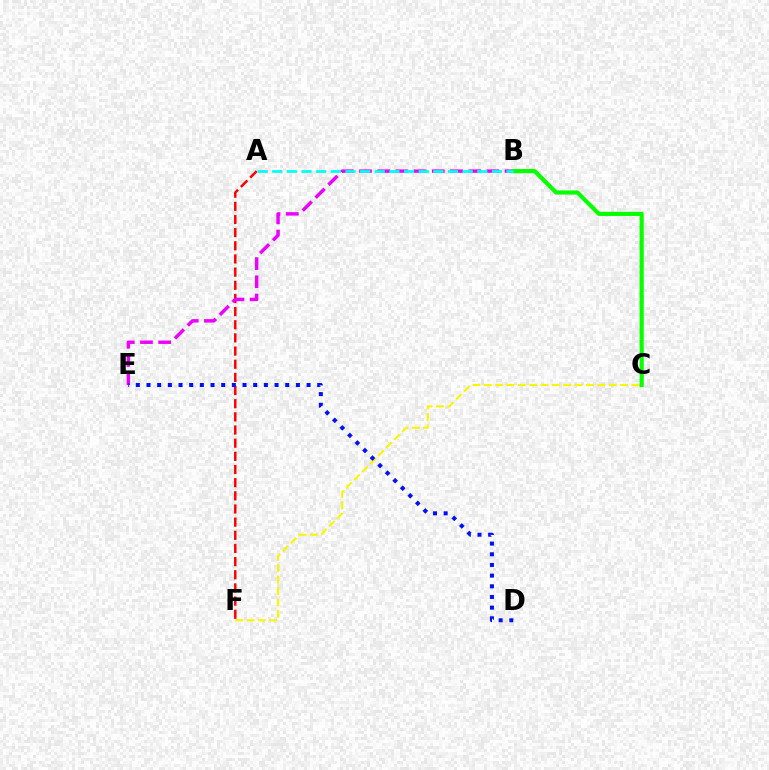{('A', 'F'): [{'color': '#ff0000', 'line_style': 'dashed', 'thickness': 1.79}], ('C', 'F'): [{'color': '#fcf500', 'line_style': 'dashed', 'thickness': 1.54}], ('B', 'E'): [{'color': '#ee00ff', 'line_style': 'dashed', 'thickness': 2.47}], ('D', 'E'): [{'color': '#0010ff', 'line_style': 'dotted', 'thickness': 2.9}], ('B', 'C'): [{'color': '#08ff00', 'line_style': 'solid', 'thickness': 2.99}], ('A', 'B'): [{'color': '#00fff6', 'line_style': 'dashed', 'thickness': 1.99}]}